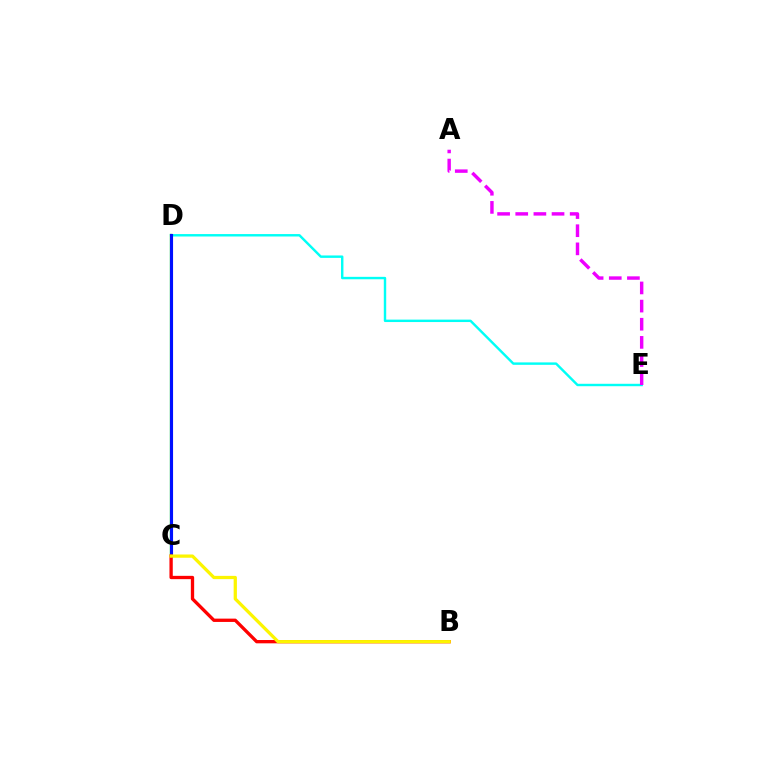{('D', 'E'): [{'color': '#00fff6', 'line_style': 'solid', 'thickness': 1.74}], ('C', 'D'): [{'color': '#08ff00', 'line_style': 'solid', 'thickness': 1.66}, {'color': '#0010ff', 'line_style': 'solid', 'thickness': 2.24}], ('B', 'C'): [{'color': '#ff0000', 'line_style': 'solid', 'thickness': 2.39}, {'color': '#fcf500', 'line_style': 'solid', 'thickness': 2.34}], ('A', 'E'): [{'color': '#ee00ff', 'line_style': 'dashed', 'thickness': 2.46}]}